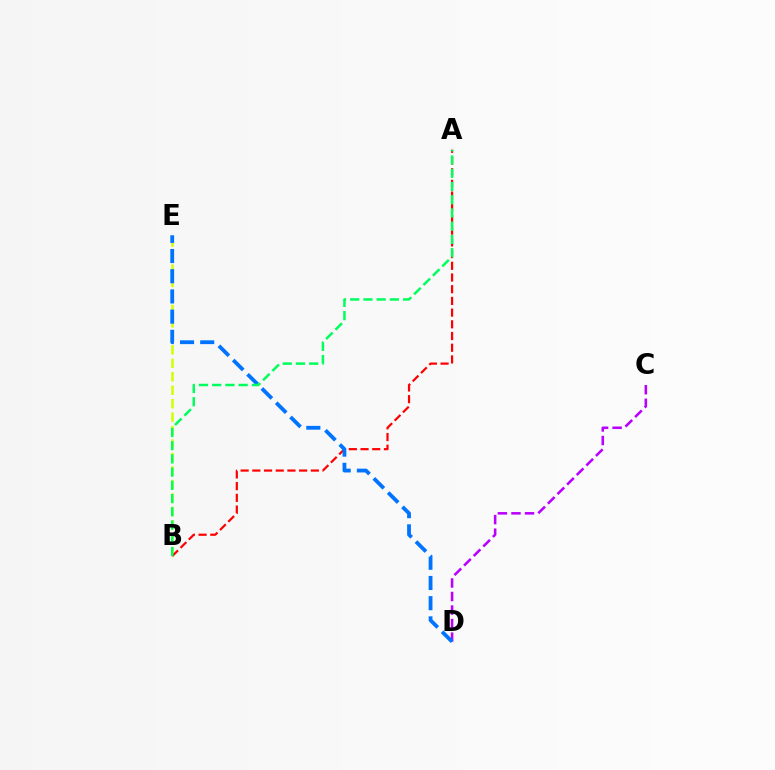{('C', 'D'): [{'color': '#b900ff', 'line_style': 'dashed', 'thickness': 1.84}], ('B', 'E'): [{'color': '#d1ff00', 'line_style': 'dashed', 'thickness': 1.83}], ('A', 'B'): [{'color': '#ff0000', 'line_style': 'dashed', 'thickness': 1.59}, {'color': '#00ff5c', 'line_style': 'dashed', 'thickness': 1.8}], ('D', 'E'): [{'color': '#0074ff', 'line_style': 'dashed', 'thickness': 2.74}]}